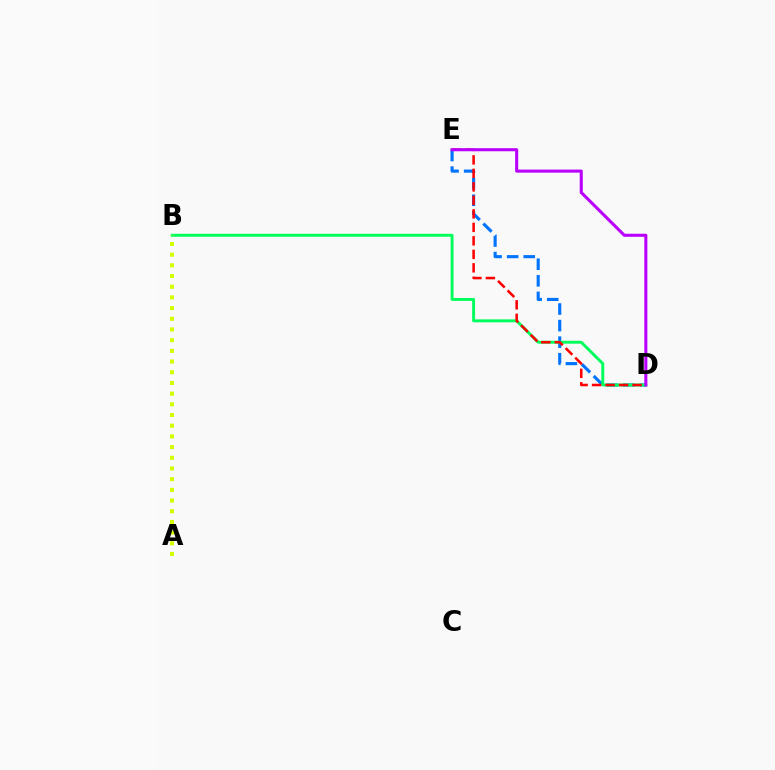{('D', 'E'): [{'color': '#0074ff', 'line_style': 'dashed', 'thickness': 2.25}, {'color': '#ff0000', 'line_style': 'dashed', 'thickness': 1.83}, {'color': '#b900ff', 'line_style': 'solid', 'thickness': 2.21}], ('B', 'D'): [{'color': '#00ff5c', 'line_style': 'solid', 'thickness': 2.11}], ('A', 'B'): [{'color': '#d1ff00', 'line_style': 'dotted', 'thickness': 2.9}]}